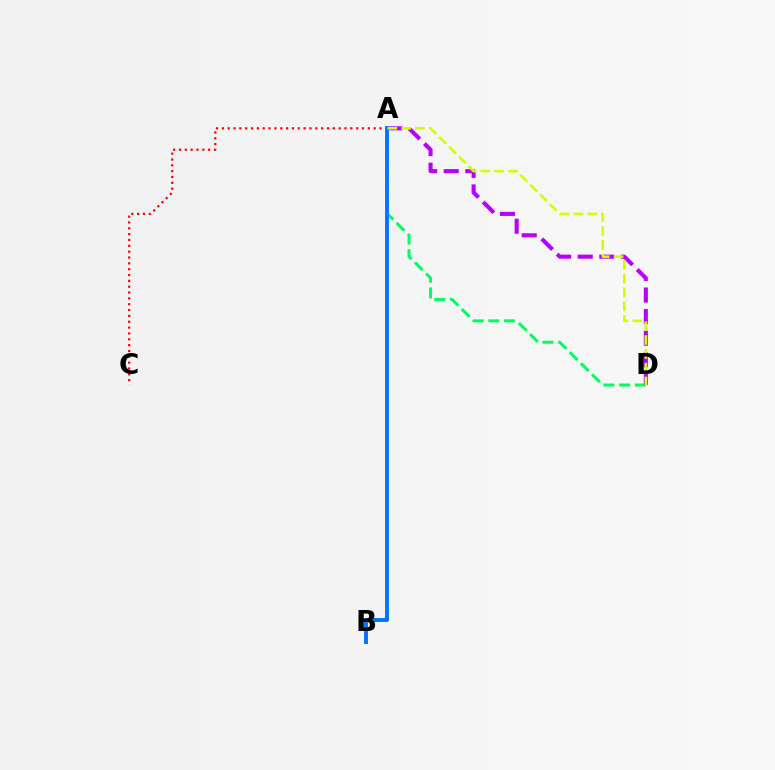{('A', 'D'): [{'color': '#00ff5c', 'line_style': 'dashed', 'thickness': 2.14}, {'color': '#b900ff', 'line_style': 'dashed', 'thickness': 2.93}, {'color': '#d1ff00', 'line_style': 'dashed', 'thickness': 1.88}], ('A', 'C'): [{'color': '#ff0000', 'line_style': 'dotted', 'thickness': 1.59}], ('A', 'B'): [{'color': '#0074ff', 'line_style': 'solid', 'thickness': 2.8}]}